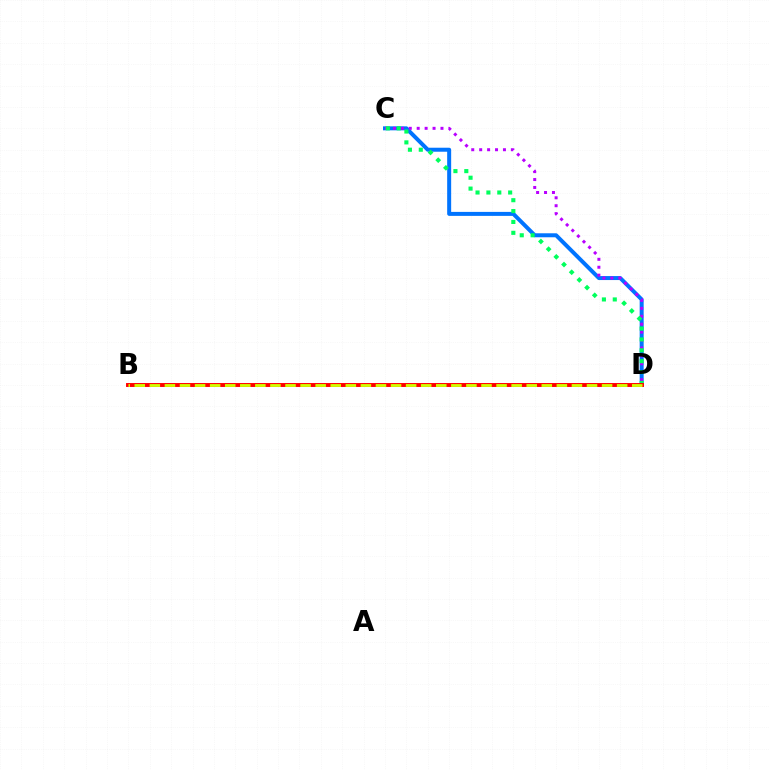{('C', 'D'): [{'color': '#0074ff', 'line_style': 'solid', 'thickness': 2.87}, {'color': '#b900ff', 'line_style': 'dotted', 'thickness': 2.15}, {'color': '#00ff5c', 'line_style': 'dotted', 'thickness': 2.95}], ('B', 'D'): [{'color': '#ff0000', 'line_style': 'solid', 'thickness': 2.82}, {'color': '#d1ff00', 'line_style': 'dashed', 'thickness': 2.05}]}